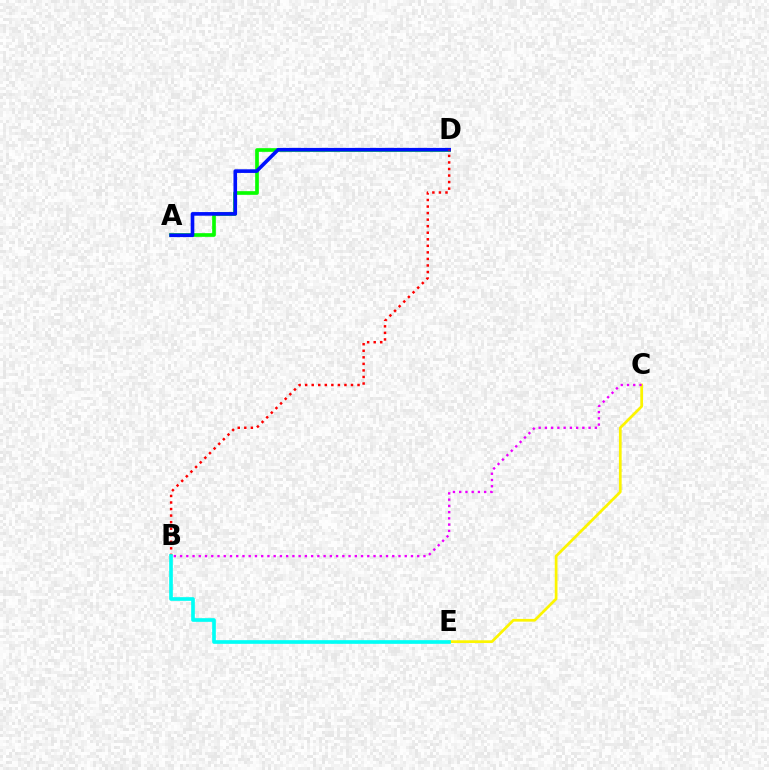{('A', 'D'): [{'color': '#08ff00', 'line_style': 'solid', 'thickness': 2.64}, {'color': '#0010ff', 'line_style': 'solid', 'thickness': 2.61}], ('B', 'D'): [{'color': '#ff0000', 'line_style': 'dotted', 'thickness': 1.78}], ('C', 'E'): [{'color': '#fcf500', 'line_style': 'solid', 'thickness': 1.96}], ('B', 'E'): [{'color': '#00fff6', 'line_style': 'solid', 'thickness': 2.64}], ('B', 'C'): [{'color': '#ee00ff', 'line_style': 'dotted', 'thickness': 1.7}]}